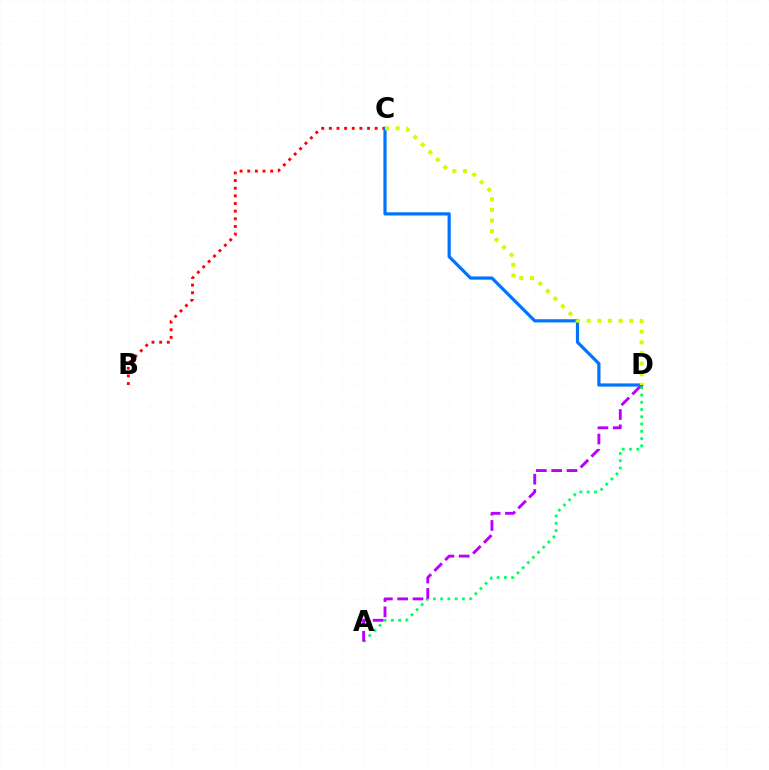{('B', 'C'): [{'color': '#ff0000', 'line_style': 'dotted', 'thickness': 2.08}], ('A', 'D'): [{'color': '#00ff5c', 'line_style': 'dotted', 'thickness': 1.97}, {'color': '#b900ff', 'line_style': 'dashed', 'thickness': 2.08}], ('C', 'D'): [{'color': '#0074ff', 'line_style': 'solid', 'thickness': 2.31}, {'color': '#d1ff00', 'line_style': 'dotted', 'thickness': 2.89}]}